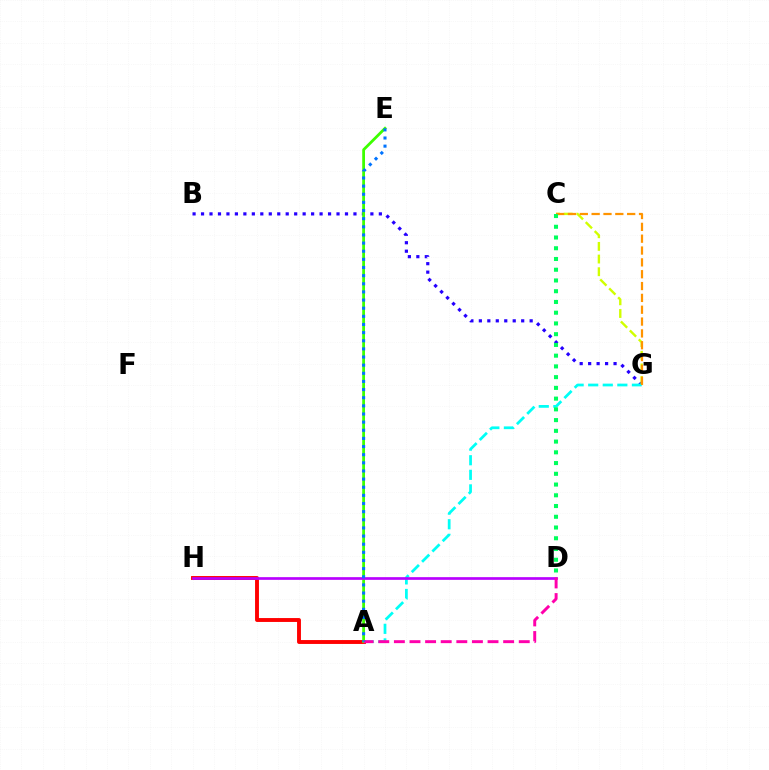{('A', 'H'): [{'color': '#ff0000', 'line_style': 'solid', 'thickness': 2.8}], ('B', 'G'): [{'color': '#2500ff', 'line_style': 'dotted', 'thickness': 2.3}], ('C', 'G'): [{'color': '#d1ff00', 'line_style': 'dashed', 'thickness': 1.72}, {'color': '#ff9400', 'line_style': 'dashed', 'thickness': 1.61}], ('A', 'G'): [{'color': '#00fff6', 'line_style': 'dashed', 'thickness': 1.98}], ('A', 'E'): [{'color': '#3dff00', 'line_style': 'solid', 'thickness': 2.0}, {'color': '#0074ff', 'line_style': 'dotted', 'thickness': 2.21}], ('D', 'H'): [{'color': '#b900ff', 'line_style': 'solid', 'thickness': 1.94}], ('A', 'D'): [{'color': '#ff00ac', 'line_style': 'dashed', 'thickness': 2.12}], ('C', 'D'): [{'color': '#00ff5c', 'line_style': 'dotted', 'thickness': 2.92}]}